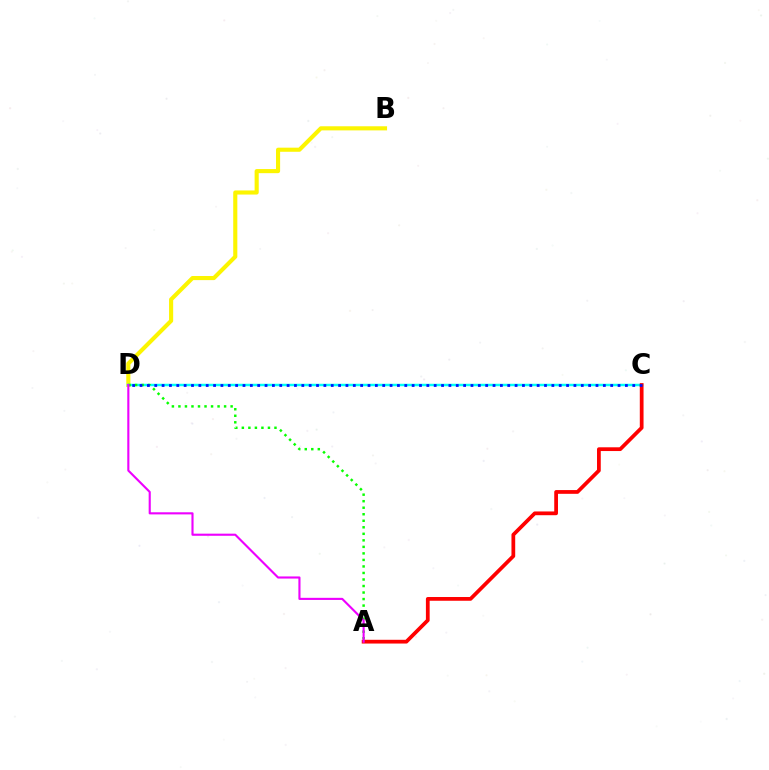{('B', 'D'): [{'color': '#fcf500', 'line_style': 'solid', 'thickness': 2.96}], ('C', 'D'): [{'color': '#00fff6', 'line_style': 'solid', 'thickness': 1.78}, {'color': '#0010ff', 'line_style': 'dotted', 'thickness': 2.0}], ('A', 'D'): [{'color': '#08ff00', 'line_style': 'dotted', 'thickness': 1.77}, {'color': '#ee00ff', 'line_style': 'solid', 'thickness': 1.53}], ('A', 'C'): [{'color': '#ff0000', 'line_style': 'solid', 'thickness': 2.7}]}